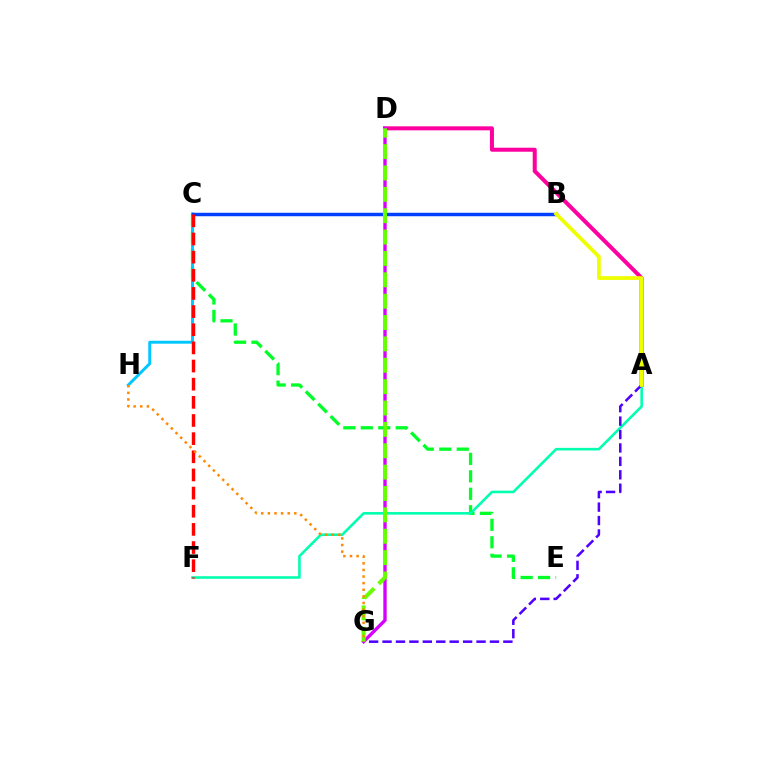{('A', 'D'): [{'color': '#ff00a0', 'line_style': 'solid', 'thickness': 2.89}], ('C', 'E'): [{'color': '#00ff27', 'line_style': 'dashed', 'thickness': 2.37}], ('C', 'H'): [{'color': '#00c7ff', 'line_style': 'solid', 'thickness': 2.12}], ('A', 'F'): [{'color': '#00ffaf', 'line_style': 'solid', 'thickness': 1.86}], ('A', 'G'): [{'color': '#4f00ff', 'line_style': 'dashed', 'thickness': 1.82}], ('B', 'C'): [{'color': '#003fff', 'line_style': 'solid', 'thickness': 2.49}], ('D', 'G'): [{'color': '#d600ff', 'line_style': 'solid', 'thickness': 2.42}, {'color': '#66ff00', 'line_style': 'dashed', 'thickness': 2.9}], ('A', 'B'): [{'color': '#eeff00', 'line_style': 'solid', 'thickness': 2.71}], ('C', 'F'): [{'color': '#ff0000', 'line_style': 'dashed', 'thickness': 2.47}], ('G', 'H'): [{'color': '#ff8800', 'line_style': 'dotted', 'thickness': 1.8}]}